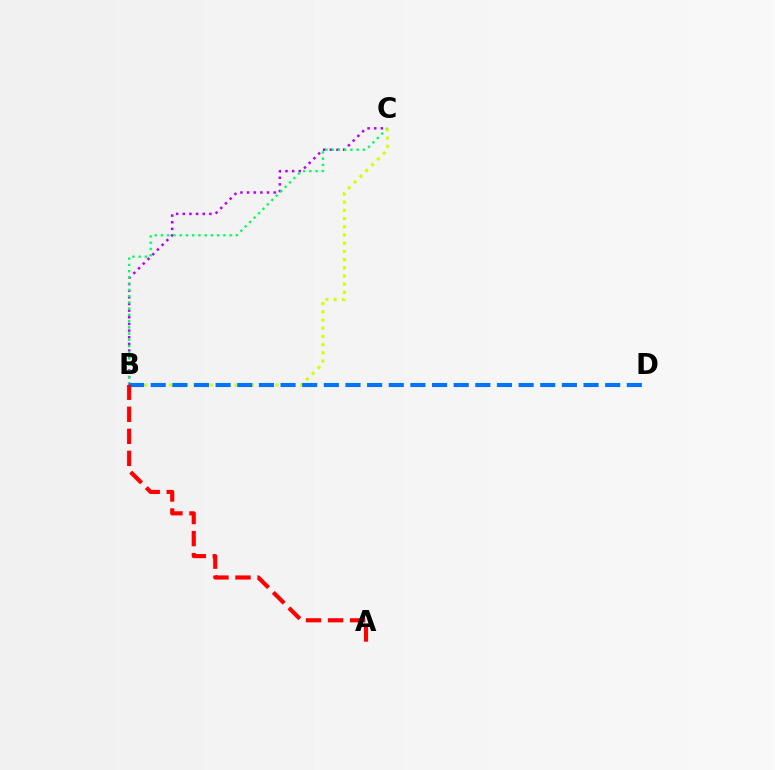{('B', 'C'): [{'color': '#b900ff', 'line_style': 'dotted', 'thickness': 1.81}, {'color': '#00ff5c', 'line_style': 'dotted', 'thickness': 1.7}, {'color': '#d1ff00', 'line_style': 'dotted', 'thickness': 2.23}], ('B', 'D'): [{'color': '#0074ff', 'line_style': 'dashed', 'thickness': 2.94}], ('A', 'B'): [{'color': '#ff0000', 'line_style': 'dashed', 'thickness': 2.99}]}